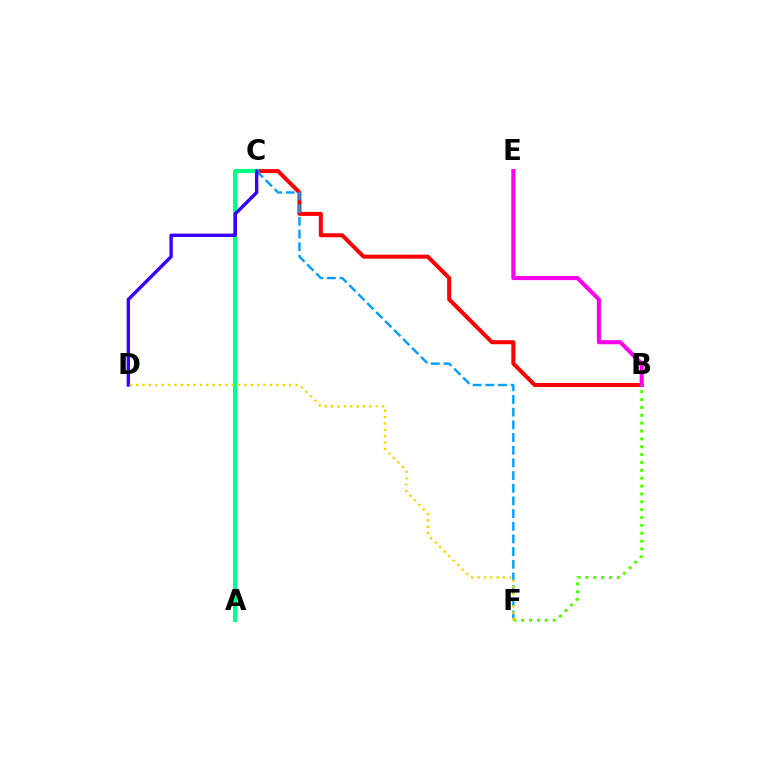{('B', 'C'): [{'color': '#ff0000', 'line_style': 'solid', 'thickness': 2.89}], ('A', 'C'): [{'color': '#00ff86', 'line_style': 'solid', 'thickness': 2.97}], ('C', 'F'): [{'color': '#009eff', 'line_style': 'dashed', 'thickness': 1.72}], ('B', 'E'): [{'color': '#ff00ed', 'line_style': 'solid', 'thickness': 2.93}], ('C', 'D'): [{'color': '#3700ff', 'line_style': 'solid', 'thickness': 2.44}], ('B', 'F'): [{'color': '#4fff00', 'line_style': 'dotted', 'thickness': 2.14}], ('D', 'F'): [{'color': '#ffd500', 'line_style': 'dotted', 'thickness': 1.73}]}